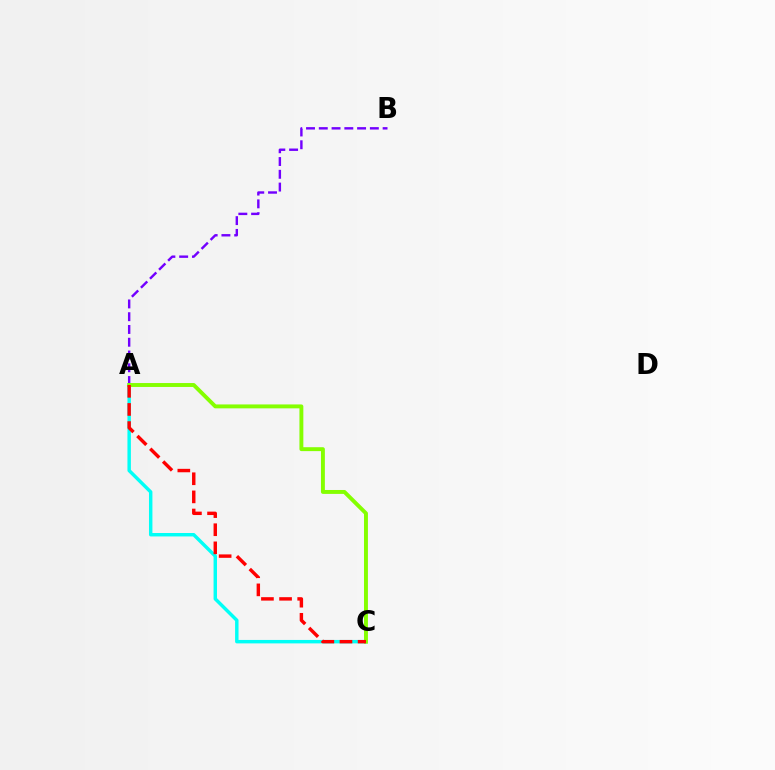{('A', 'C'): [{'color': '#00fff6', 'line_style': 'solid', 'thickness': 2.48}, {'color': '#84ff00', 'line_style': 'solid', 'thickness': 2.82}, {'color': '#ff0000', 'line_style': 'dashed', 'thickness': 2.46}], ('A', 'B'): [{'color': '#7200ff', 'line_style': 'dashed', 'thickness': 1.73}]}